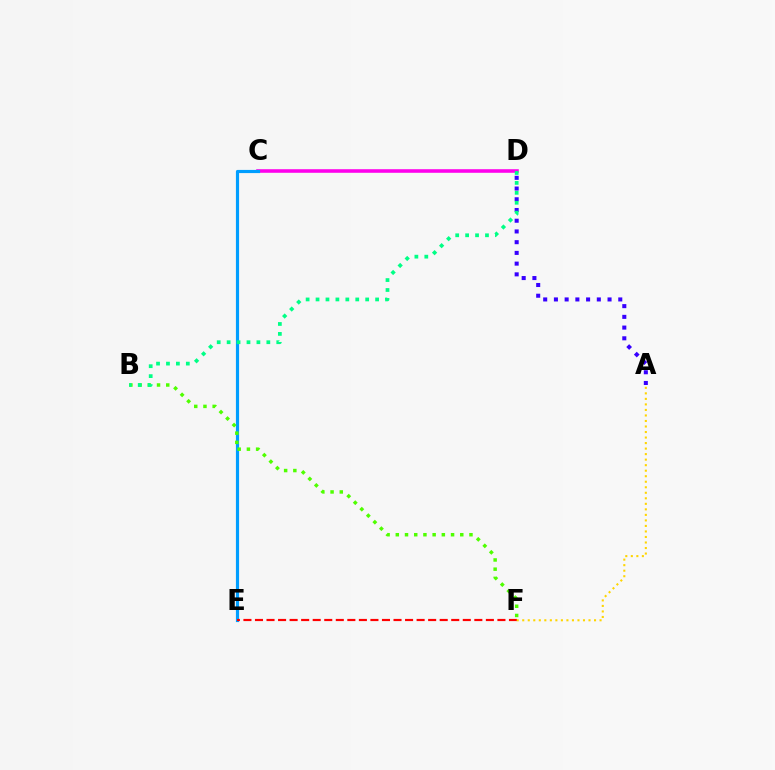{('C', 'D'): [{'color': '#ff00ed', 'line_style': 'solid', 'thickness': 2.57}], ('C', 'E'): [{'color': '#009eff', 'line_style': 'solid', 'thickness': 2.28}], ('E', 'F'): [{'color': '#ff0000', 'line_style': 'dashed', 'thickness': 1.57}], ('A', 'D'): [{'color': '#3700ff', 'line_style': 'dotted', 'thickness': 2.91}], ('B', 'F'): [{'color': '#4fff00', 'line_style': 'dotted', 'thickness': 2.5}], ('B', 'D'): [{'color': '#00ff86', 'line_style': 'dotted', 'thickness': 2.7}], ('A', 'F'): [{'color': '#ffd500', 'line_style': 'dotted', 'thickness': 1.5}]}